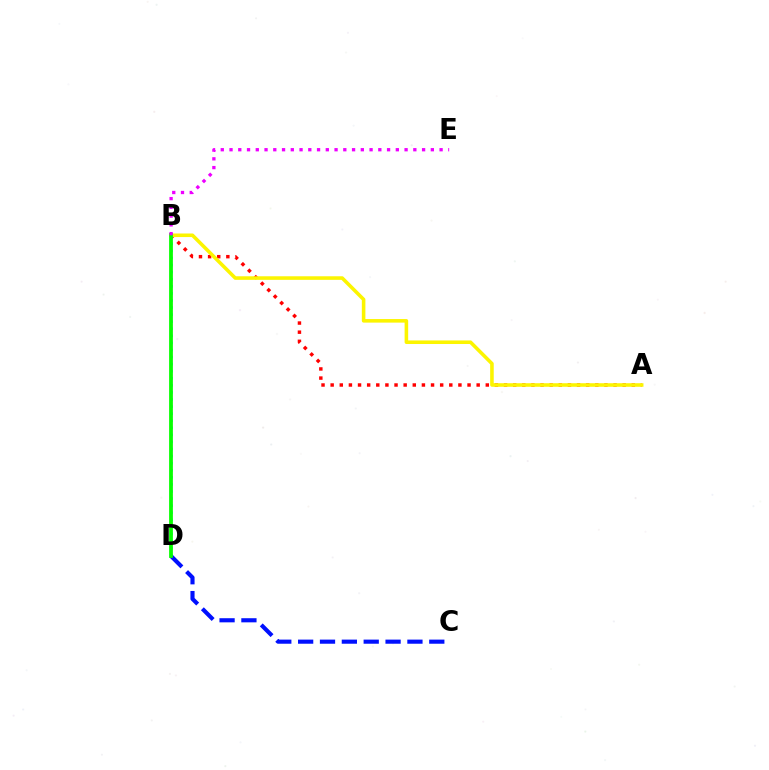{('A', 'B'): [{'color': '#ff0000', 'line_style': 'dotted', 'thickness': 2.48}, {'color': '#fcf500', 'line_style': 'solid', 'thickness': 2.57}], ('B', 'D'): [{'color': '#00fff6', 'line_style': 'dotted', 'thickness': 1.92}, {'color': '#08ff00', 'line_style': 'solid', 'thickness': 2.72}], ('C', 'D'): [{'color': '#0010ff', 'line_style': 'dashed', 'thickness': 2.97}], ('B', 'E'): [{'color': '#ee00ff', 'line_style': 'dotted', 'thickness': 2.38}]}